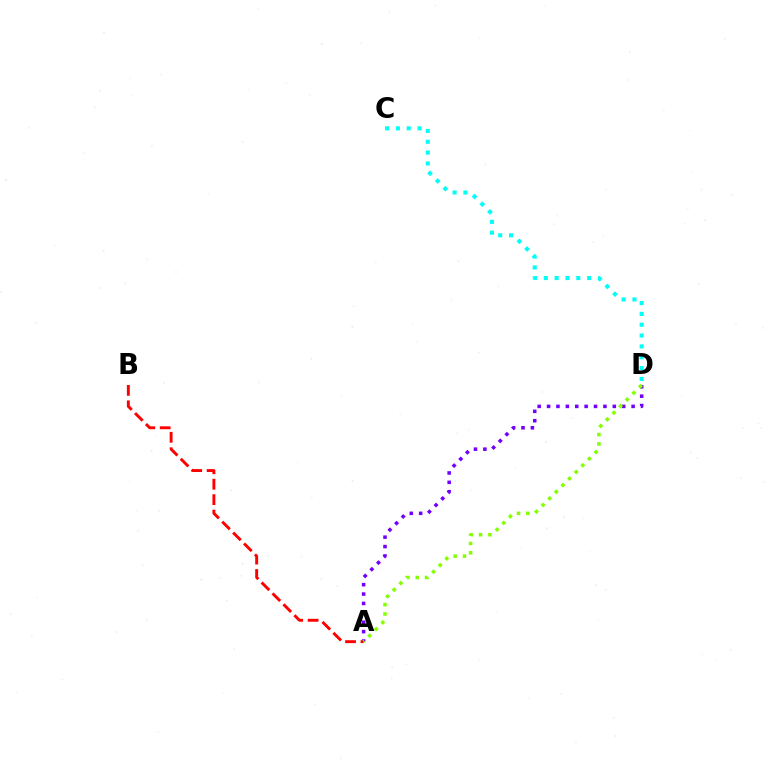{('A', 'D'): [{'color': '#7200ff', 'line_style': 'dotted', 'thickness': 2.55}, {'color': '#84ff00', 'line_style': 'dotted', 'thickness': 2.54}], ('A', 'B'): [{'color': '#ff0000', 'line_style': 'dashed', 'thickness': 2.1}], ('C', 'D'): [{'color': '#00fff6', 'line_style': 'dotted', 'thickness': 2.94}]}